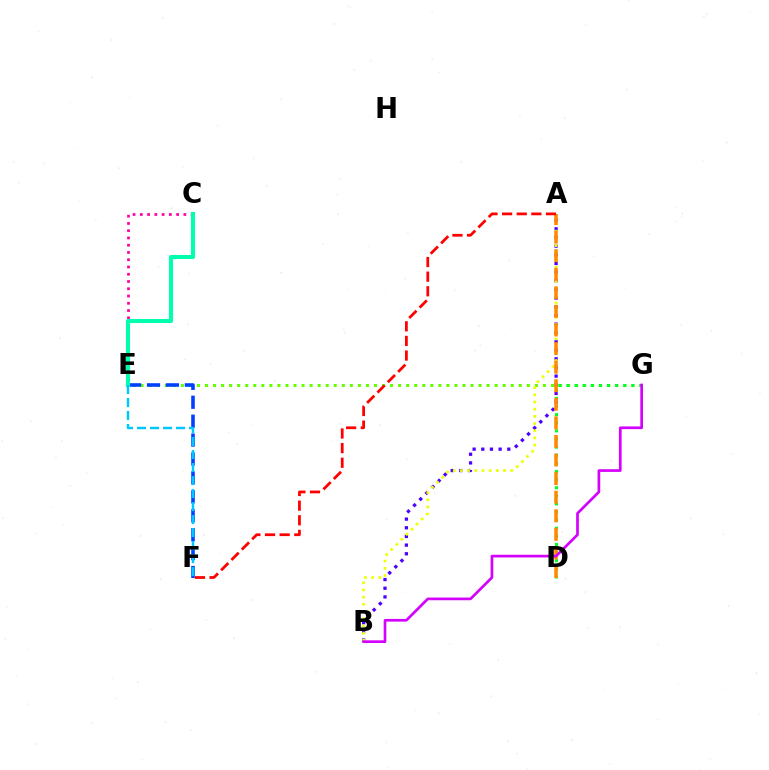{('A', 'B'): [{'color': '#4f00ff', 'line_style': 'dotted', 'thickness': 2.35}, {'color': '#eeff00', 'line_style': 'dotted', 'thickness': 1.95}], ('E', 'G'): [{'color': '#66ff00', 'line_style': 'dotted', 'thickness': 2.19}], ('D', 'G'): [{'color': '#00ff27', 'line_style': 'dotted', 'thickness': 2.2}], ('A', 'D'): [{'color': '#ff8800', 'line_style': 'dashed', 'thickness': 2.52}], ('B', 'G'): [{'color': '#d600ff', 'line_style': 'solid', 'thickness': 1.93}], ('C', 'E'): [{'color': '#ff00a0', 'line_style': 'dotted', 'thickness': 1.97}, {'color': '#00ffaf', 'line_style': 'solid', 'thickness': 2.94}], ('E', 'F'): [{'color': '#003fff', 'line_style': 'dashed', 'thickness': 2.57}, {'color': '#00c7ff', 'line_style': 'dashed', 'thickness': 1.77}], ('A', 'F'): [{'color': '#ff0000', 'line_style': 'dashed', 'thickness': 1.99}]}